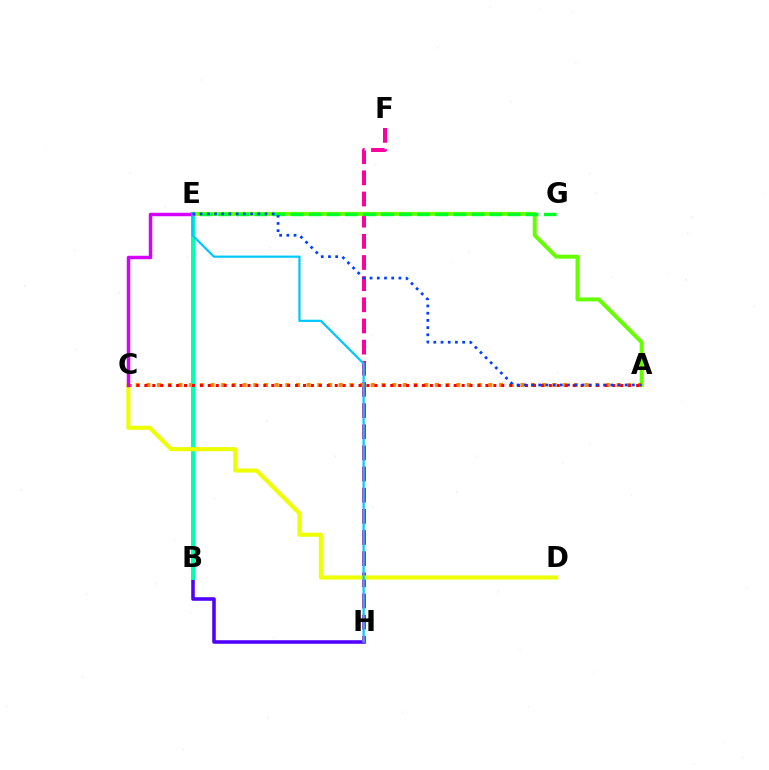{('B', 'H'): [{'color': '#4f00ff', 'line_style': 'solid', 'thickness': 2.56}], ('F', 'H'): [{'color': '#ff00a0', 'line_style': 'dashed', 'thickness': 2.87}], ('A', 'E'): [{'color': '#66ff00', 'line_style': 'solid', 'thickness': 2.86}, {'color': '#003fff', 'line_style': 'dotted', 'thickness': 1.96}], ('A', 'C'): [{'color': '#ff8800', 'line_style': 'dotted', 'thickness': 2.9}, {'color': '#ff0000', 'line_style': 'dotted', 'thickness': 2.15}], ('E', 'G'): [{'color': '#00ff27', 'line_style': 'dashed', 'thickness': 2.46}], ('B', 'E'): [{'color': '#00ffaf', 'line_style': 'solid', 'thickness': 2.85}], ('C', 'D'): [{'color': '#eeff00', 'line_style': 'solid', 'thickness': 2.94}], ('C', 'E'): [{'color': '#d600ff', 'line_style': 'solid', 'thickness': 2.5}], ('E', 'H'): [{'color': '#00c7ff', 'line_style': 'solid', 'thickness': 1.6}]}